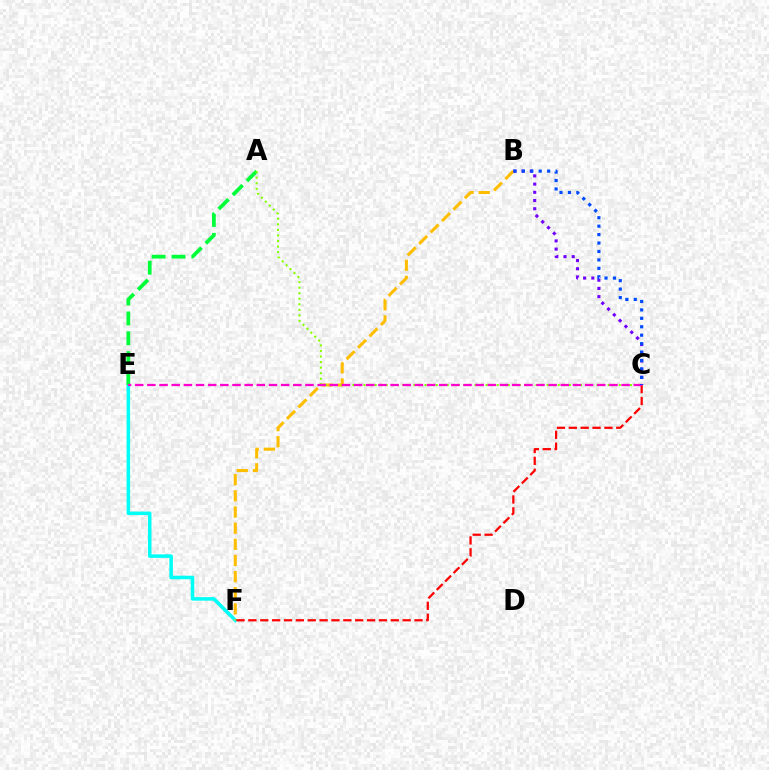{('E', 'F'): [{'color': '#00fff6', 'line_style': 'solid', 'thickness': 2.56}], ('A', 'E'): [{'color': '#00ff39', 'line_style': 'dashed', 'thickness': 2.7}], ('B', 'F'): [{'color': '#ffbd00', 'line_style': 'dashed', 'thickness': 2.19}], ('A', 'C'): [{'color': '#84ff00', 'line_style': 'dotted', 'thickness': 1.51}], ('C', 'F'): [{'color': '#ff0000', 'line_style': 'dashed', 'thickness': 1.61}], ('C', 'E'): [{'color': '#ff00cf', 'line_style': 'dashed', 'thickness': 1.65}], ('B', 'C'): [{'color': '#7200ff', 'line_style': 'dotted', 'thickness': 2.23}, {'color': '#004bff', 'line_style': 'dotted', 'thickness': 2.29}]}